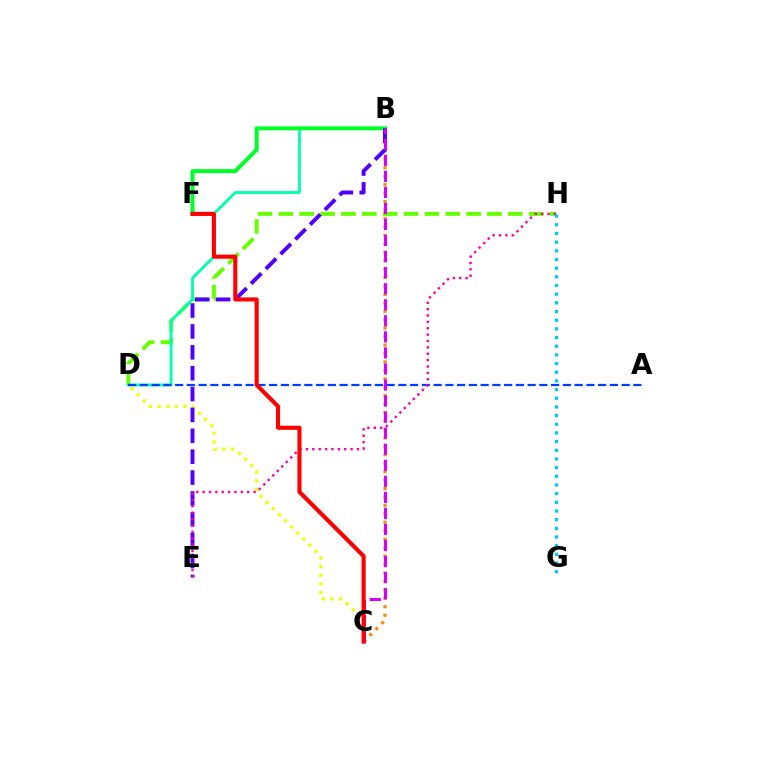{('B', 'C'): [{'color': '#ff8800', 'line_style': 'dotted', 'thickness': 2.29}, {'color': '#d600ff', 'line_style': 'dashed', 'thickness': 2.18}], ('D', 'H'): [{'color': '#66ff00', 'line_style': 'dashed', 'thickness': 2.83}], ('B', 'D'): [{'color': '#00ffaf', 'line_style': 'solid', 'thickness': 2.05}], ('C', 'D'): [{'color': '#eeff00', 'line_style': 'dotted', 'thickness': 2.35}], ('B', 'F'): [{'color': '#00ff27', 'line_style': 'solid', 'thickness': 2.86}], ('B', 'E'): [{'color': '#4f00ff', 'line_style': 'dashed', 'thickness': 2.84}], ('A', 'D'): [{'color': '#003fff', 'line_style': 'dashed', 'thickness': 1.6}], ('E', 'H'): [{'color': '#ff00a0', 'line_style': 'dotted', 'thickness': 1.73}], ('C', 'F'): [{'color': '#ff0000', 'line_style': 'solid', 'thickness': 2.95}], ('G', 'H'): [{'color': '#00c7ff', 'line_style': 'dotted', 'thickness': 2.36}]}